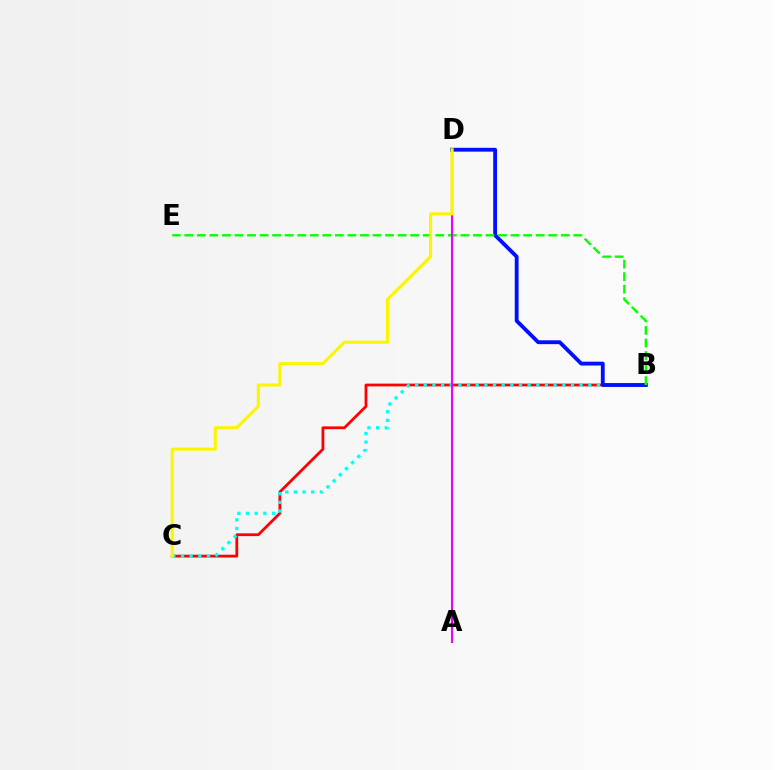{('B', 'C'): [{'color': '#ff0000', 'line_style': 'solid', 'thickness': 2.0}, {'color': '#00fff6', 'line_style': 'dotted', 'thickness': 2.35}], ('B', 'D'): [{'color': '#0010ff', 'line_style': 'solid', 'thickness': 2.76}], ('B', 'E'): [{'color': '#08ff00', 'line_style': 'dashed', 'thickness': 1.7}], ('A', 'D'): [{'color': '#ee00ff', 'line_style': 'solid', 'thickness': 1.51}], ('C', 'D'): [{'color': '#fcf500', 'line_style': 'solid', 'thickness': 2.22}]}